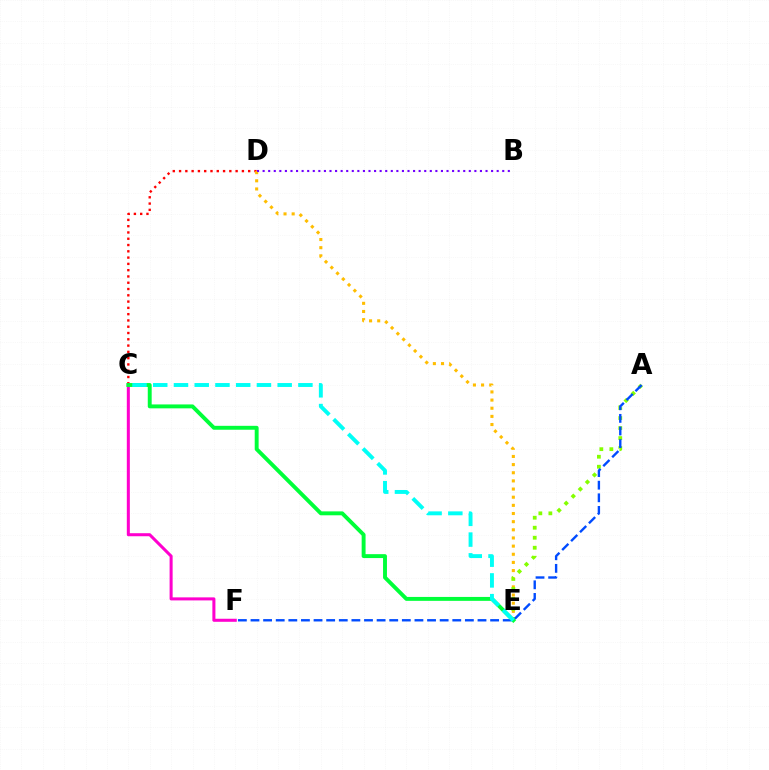{('C', 'D'): [{'color': '#ff0000', 'line_style': 'dotted', 'thickness': 1.71}], ('D', 'E'): [{'color': '#ffbd00', 'line_style': 'dotted', 'thickness': 2.21}], ('A', 'E'): [{'color': '#84ff00', 'line_style': 'dotted', 'thickness': 2.72}], ('A', 'F'): [{'color': '#004bff', 'line_style': 'dashed', 'thickness': 1.71}], ('C', 'F'): [{'color': '#ff00cf', 'line_style': 'solid', 'thickness': 2.19}], ('C', 'E'): [{'color': '#00ff39', 'line_style': 'solid', 'thickness': 2.82}, {'color': '#00fff6', 'line_style': 'dashed', 'thickness': 2.82}], ('B', 'D'): [{'color': '#7200ff', 'line_style': 'dotted', 'thickness': 1.51}]}